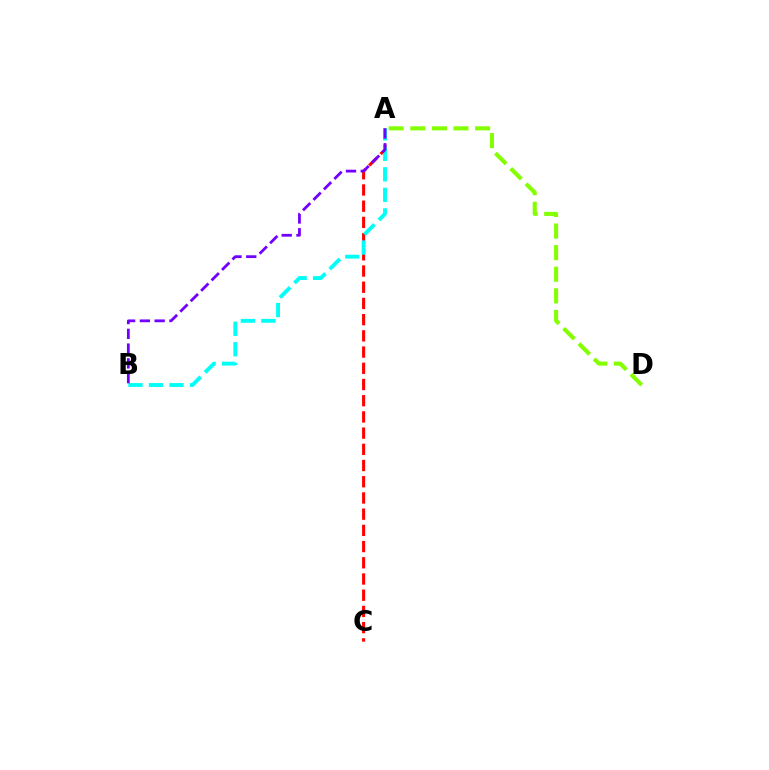{('A', 'C'): [{'color': '#ff0000', 'line_style': 'dashed', 'thickness': 2.2}], ('A', 'D'): [{'color': '#84ff00', 'line_style': 'dashed', 'thickness': 2.93}], ('A', 'B'): [{'color': '#00fff6', 'line_style': 'dashed', 'thickness': 2.78}, {'color': '#7200ff', 'line_style': 'dashed', 'thickness': 2.01}]}